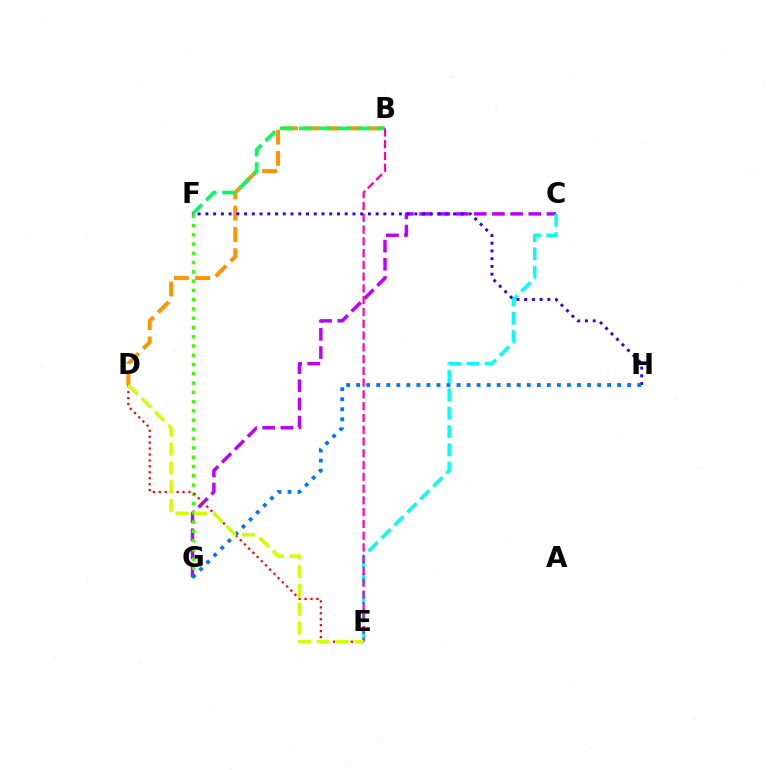{('C', 'G'): [{'color': '#b900ff', 'line_style': 'dashed', 'thickness': 2.47}], ('B', 'D'): [{'color': '#ff9400', 'line_style': 'dashed', 'thickness': 2.89}], ('B', 'F'): [{'color': '#00ff5c', 'line_style': 'dashed', 'thickness': 2.62}], ('C', 'E'): [{'color': '#00fff6', 'line_style': 'dashed', 'thickness': 2.49}], ('F', 'G'): [{'color': '#3dff00', 'line_style': 'dotted', 'thickness': 2.52}], ('D', 'E'): [{'color': '#ff0000', 'line_style': 'dotted', 'thickness': 1.61}, {'color': '#d1ff00', 'line_style': 'dashed', 'thickness': 2.55}], ('B', 'E'): [{'color': '#ff00ac', 'line_style': 'dashed', 'thickness': 1.6}], ('F', 'H'): [{'color': '#2500ff', 'line_style': 'dotted', 'thickness': 2.1}], ('G', 'H'): [{'color': '#0074ff', 'line_style': 'dotted', 'thickness': 2.73}]}